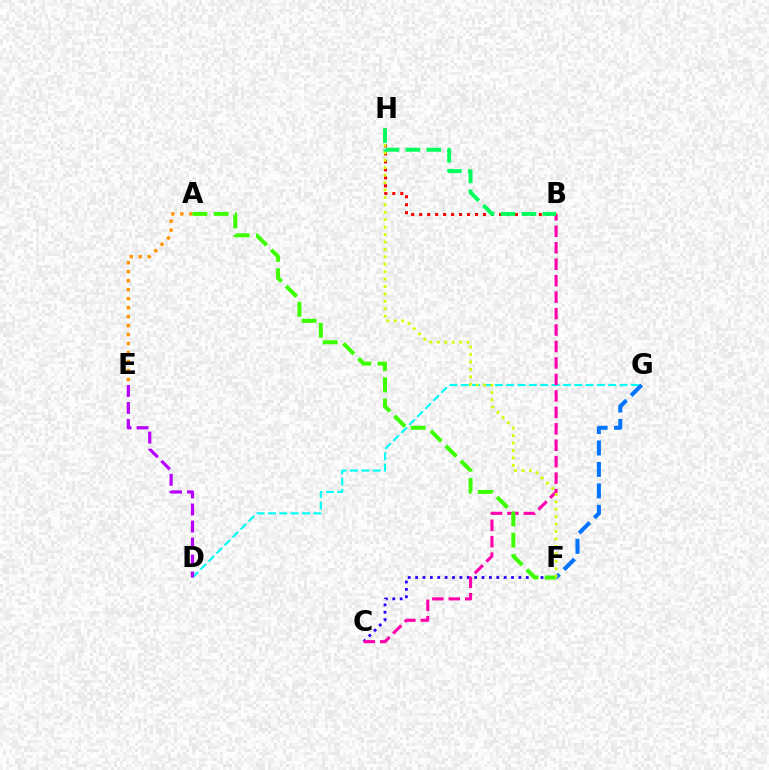{('D', 'G'): [{'color': '#00fff6', 'line_style': 'dashed', 'thickness': 1.54}], ('A', 'E'): [{'color': '#ff9400', 'line_style': 'dotted', 'thickness': 2.44}], ('C', 'F'): [{'color': '#2500ff', 'line_style': 'dotted', 'thickness': 2.0}], ('B', 'C'): [{'color': '#ff00ac', 'line_style': 'dashed', 'thickness': 2.24}], ('B', 'H'): [{'color': '#ff0000', 'line_style': 'dotted', 'thickness': 2.17}, {'color': '#00ff5c', 'line_style': 'dashed', 'thickness': 2.85}], ('F', 'G'): [{'color': '#0074ff', 'line_style': 'dashed', 'thickness': 2.91}], ('A', 'F'): [{'color': '#3dff00', 'line_style': 'dashed', 'thickness': 2.88}], ('F', 'H'): [{'color': '#d1ff00', 'line_style': 'dotted', 'thickness': 2.02}], ('D', 'E'): [{'color': '#b900ff', 'line_style': 'dashed', 'thickness': 2.31}]}